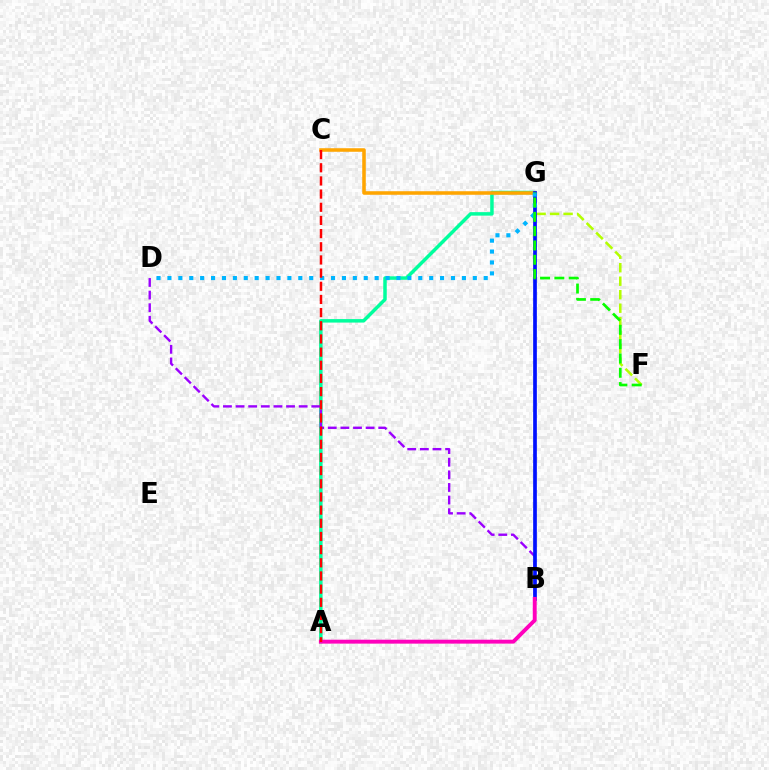{('A', 'G'): [{'color': '#00ff9d', 'line_style': 'solid', 'thickness': 2.51}], ('C', 'G'): [{'color': '#ffa500', 'line_style': 'solid', 'thickness': 2.55}], ('F', 'G'): [{'color': '#b3ff00', 'line_style': 'dashed', 'thickness': 1.83}, {'color': '#08ff00', 'line_style': 'dashed', 'thickness': 1.94}], ('B', 'D'): [{'color': '#9b00ff', 'line_style': 'dashed', 'thickness': 1.71}], ('B', 'G'): [{'color': '#0010ff', 'line_style': 'solid', 'thickness': 2.66}], ('D', 'G'): [{'color': '#00b5ff', 'line_style': 'dotted', 'thickness': 2.96}], ('A', 'B'): [{'color': '#ff00bd', 'line_style': 'solid', 'thickness': 2.82}], ('A', 'C'): [{'color': '#ff0000', 'line_style': 'dashed', 'thickness': 1.79}]}